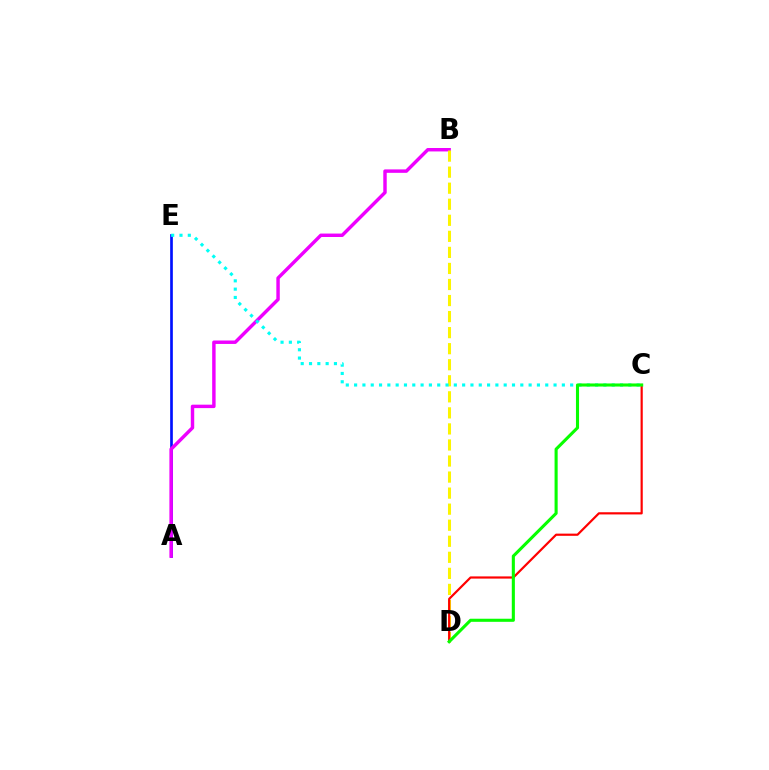{('A', 'E'): [{'color': '#0010ff', 'line_style': 'solid', 'thickness': 1.93}], ('A', 'B'): [{'color': '#ee00ff', 'line_style': 'solid', 'thickness': 2.47}], ('B', 'D'): [{'color': '#fcf500', 'line_style': 'dashed', 'thickness': 2.18}], ('C', 'E'): [{'color': '#00fff6', 'line_style': 'dotted', 'thickness': 2.26}], ('C', 'D'): [{'color': '#ff0000', 'line_style': 'solid', 'thickness': 1.58}, {'color': '#08ff00', 'line_style': 'solid', 'thickness': 2.22}]}